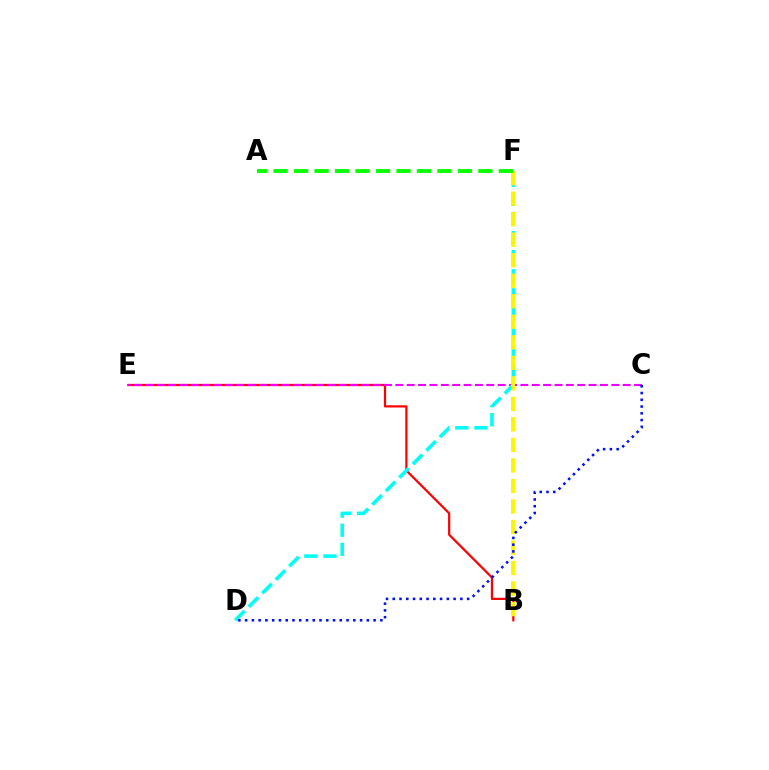{('B', 'E'): [{'color': '#ff0000', 'line_style': 'solid', 'thickness': 1.6}], ('C', 'E'): [{'color': '#ee00ff', 'line_style': 'dashed', 'thickness': 1.54}], ('D', 'F'): [{'color': '#00fff6', 'line_style': 'dashed', 'thickness': 2.59}], ('B', 'F'): [{'color': '#fcf500', 'line_style': 'dashed', 'thickness': 2.79}], ('C', 'D'): [{'color': '#0010ff', 'line_style': 'dotted', 'thickness': 1.84}], ('A', 'F'): [{'color': '#08ff00', 'line_style': 'dashed', 'thickness': 2.78}]}